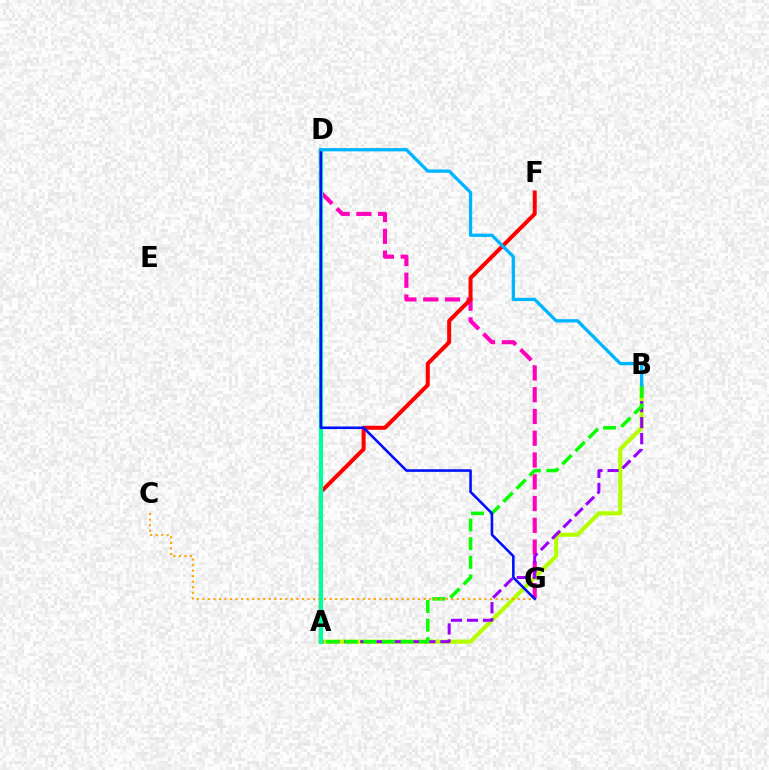{('D', 'G'): [{'color': '#ff00bd', 'line_style': 'dashed', 'thickness': 2.96}, {'color': '#0010ff', 'line_style': 'solid', 'thickness': 1.86}], ('A', 'B'): [{'color': '#b3ff00', 'line_style': 'solid', 'thickness': 2.97}, {'color': '#9b00ff', 'line_style': 'dashed', 'thickness': 2.17}, {'color': '#08ff00', 'line_style': 'dashed', 'thickness': 2.53}], ('C', 'G'): [{'color': '#ffa500', 'line_style': 'dotted', 'thickness': 1.5}], ('A', 'F'): [{'color': '#ff0000', 'line_style': 'solid', 'thickness': 2.88}], ('A', 'D'): [{'color': '#00ff9d', 'line_style': 'solid', 'thickness': 2.99}], ('B', 'D'): [{'color': '#00b5ff', 'line_style': 'solid', 'thickness': 2.37}]}